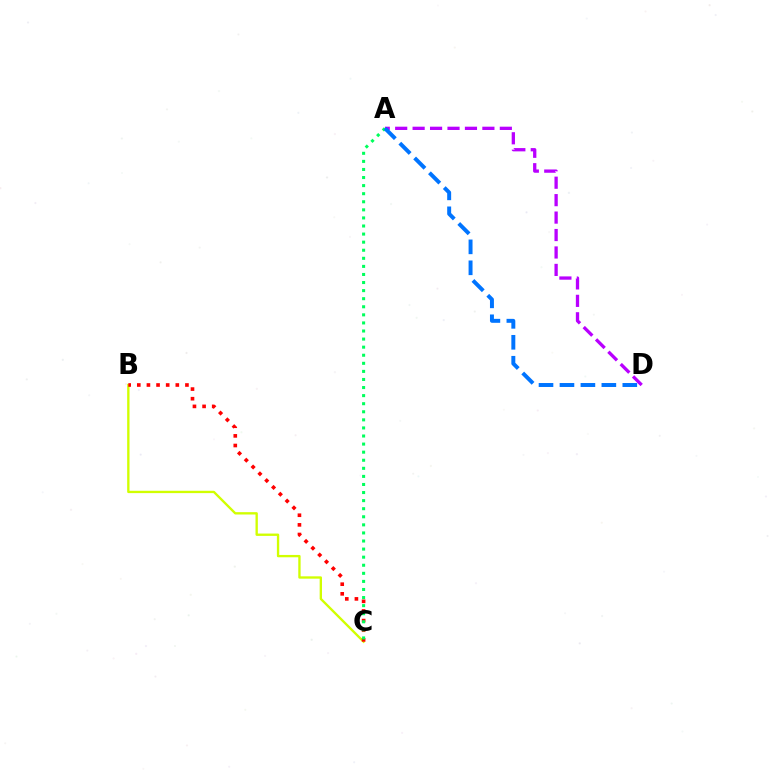{('B', 'C'): [{'color': '#d1ff00', 'line_style': 'solid', 'thickness': 1.69}, {'color': '#ff0000', 'line_style': 'dotted', 'thickness': 2.62}], ('A', 'D'): [{'color': '#b900ff', 'line_style': 'dashed', 'thickness': 2.37}, {'color': '#0074ff', 'line_style': 'dashed', 'thickness': 2.85}], ('A', 'C'): [{'color': '#00ff5c', 'line_style': 'dotted', 'thickness': 2.19}]}